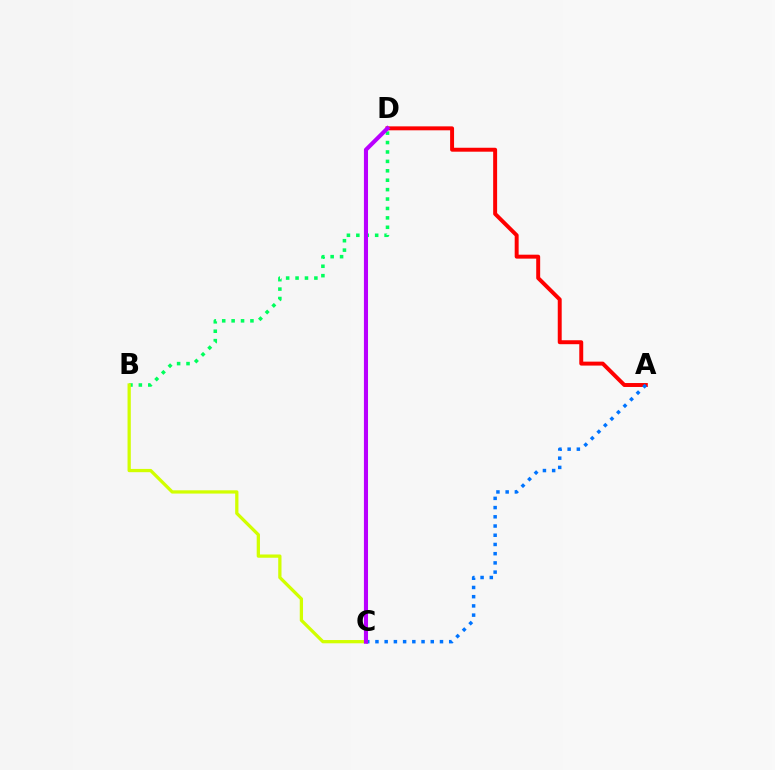{('B', 'D'): [{'color': '#00ff5c', 'line_style': 'dotted', 'thickness': 2.56}], ('A', 'D'): [{'color': '#ff0000', 'line_style': 'solid', 'thickness': 2.84}], ('B', 'C'): [{'color': '#d1ff00', 'line_style': 'solid', 'thickness': 2.35}], ('A', 'C'): [{'color': '#0074ff', 'line_style': 'dotted', 'thickness': 2.5}], ('C', 'D'): [{'color': '#b900ff', 'line_style': 'solid', 'thickness': 2.95}]}